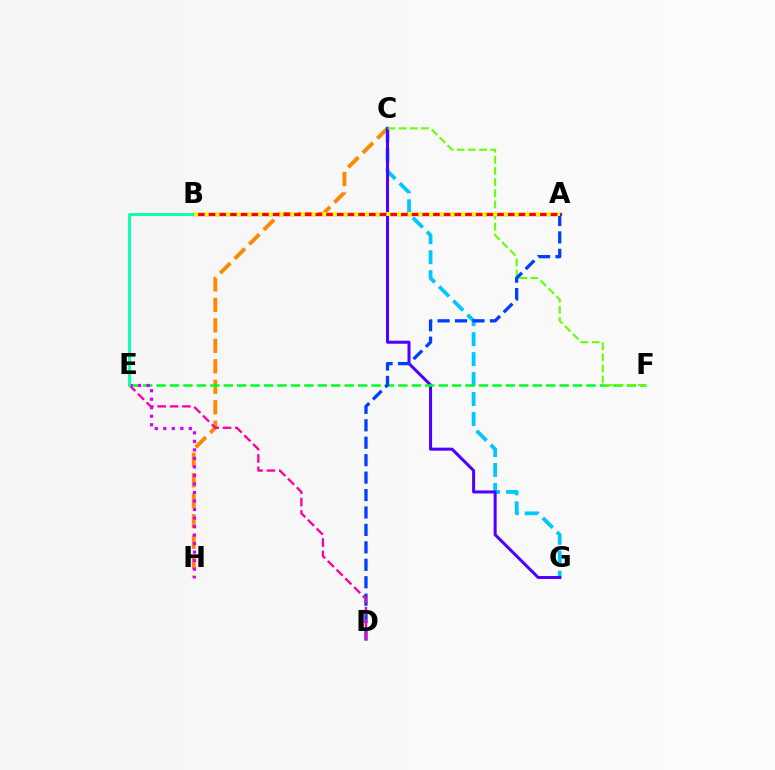{('C', 'H'): [{'color': '#ff8800', 'line_style': 'dashed', 'thickness': 2.78}], ('C', 'G'): [{'color': '#00c7ff', 'line_style': 'dashed', 'thickness': 2.71}, {'color': '#4f00ff', 'line_style': 'solid', 'thickness': 2.18}], ('A', 'B'): [{'color': '#ff0000', 'line_style': 'solid', 'thickness': 2.4}, {'color': '#eeff00', 'line_style': 'dotted', 'thickness': 2.9}], ('E', 'F'): [{'color': '#00ff27', 'line_style': 'dashed', 'thickness': 1.83}], ('C', 'F'): [{'color': '#66ff00', 'line_style': 'dashed', 'thickness': 1.51}], ('A', 'D'): [{'color': '#003fff', 'line_style': 'dashed', 'thickness': 2.37}], ('E', 'H'): [{'color': '#d600ff', 'line_style': 'dotted', 'thickness': 2.31}], ('D', 'E'): [{'color': '#ff00a0', 'line_style': 'dashed', 'thickness': 1.68}], ('B', 'E'): [{'color': '#00ffaf', 'line_style': 'solid', 'thickness': 2.03}]}